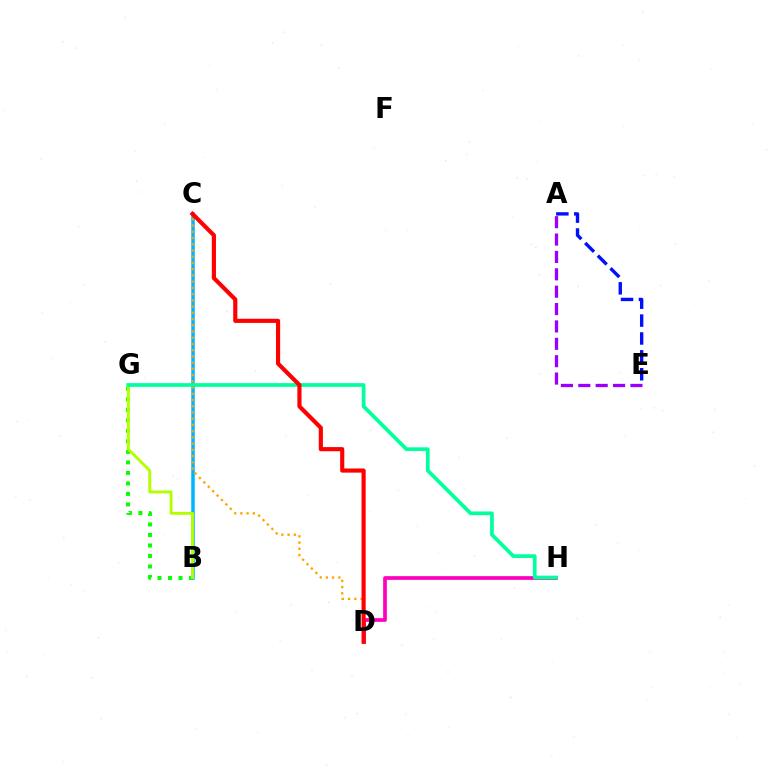{('D', 'H'): [{'color': '#ff00bd', 'line_style': 'solid', 'thickness': 2.66}], ('B', 'G'): [{'color': '#08ff00', 'line_style': 'dotted', 'thickness': 2.85}, {'color': '#b3ff00', 'line_style': 'solid', 'thickness': 2.09}], ('B', 'C'): [{'color': '#00b5ff', 'line_style': 'solid', 'thickness': 2.53}], ('A', 'E'): [{'color': '#9b00ff', 'line_style': 'dashed', 'thickness': 2.36}, {'color': '#0010ff', 'line_style': 'dashed', 'thickness': 2.43}], ('C', 'D'): [{'color': '#ffa500', 'line_style': 'dotted', 'thickness': 1.69}, {'color': '#ff0000', 'line_style': 'solid', 'thickness': 2.99}], ('G', 'H'): [{'color': '#00ff9d', 'line_style': 'solid', 'thickness': 2.67}]}